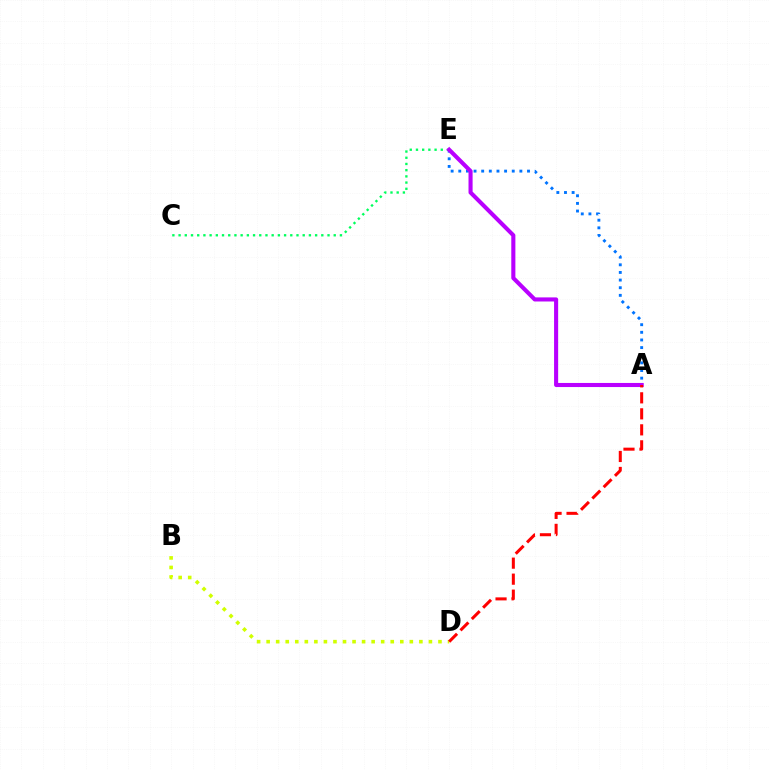{('B', 'D'): [{'color': '#d1ff00', 'line_style': 'dotted', 'thickness': 2.59}], ('A', 'E'): [{'color': '#0074ff', 'line_style': 'dotted', 'thickness': 2.08}, {'color': '#b900ff', 'line_style': 'solid', 'thickness': 2.94}], ('C', 'E'): [{'color': '#00ff5c', 'line_style': 'dotted', 'thickness': 1.69}], ('A', 'D'): [{'color': '#ff0000', 'line_style': 'dashed', 'thickness': 2.17}]}